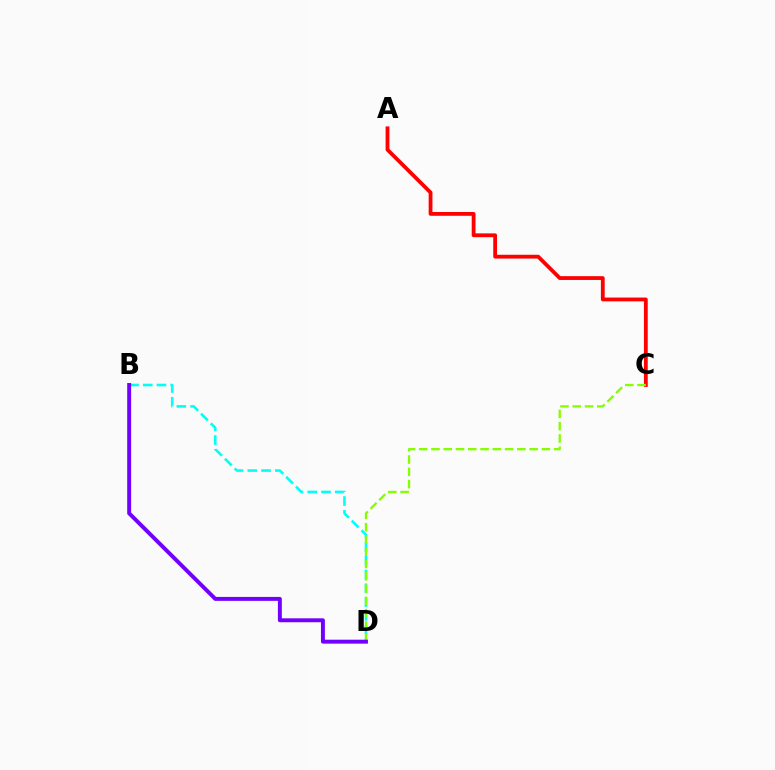{('A', 'C'): [{'color': '#ff0000', 'line_style': 'solid', 'thickness': 2.74}], ('B', 'D'): [{'color': '#00fff6', 'line_style': 'dashed', 'thickness': 1.87}, {'color': '#7200ff', 'line_style': 'solid', 'thickness': 2.83}], ('C', 'D'): [{'color': '#84ff00', 'line_style': 'dashed', 'thickness': 1.67}]}